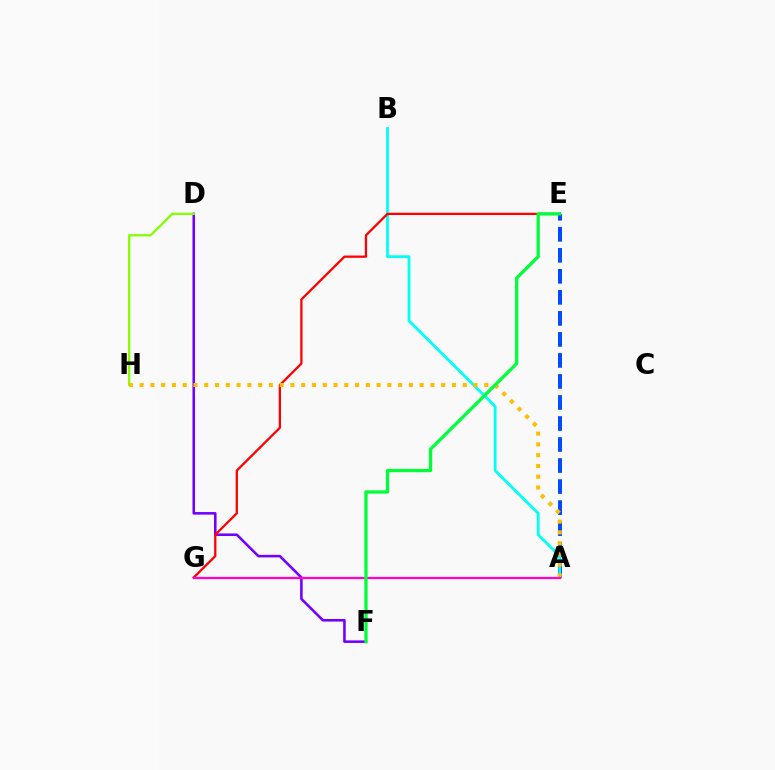{('D', 'F'): [{'color': '#7200ff', 'line_style': 'solid', 'thickness': 1.85}], ('A', 'E'): [{'color': '#004bff', 'line_style': 'dashed', 'thickness': 2.86}], ('D', 'H'): [{'color': '#84ff00', 'line_style': 'solid', 'thickness': 1.64}], ('A', 'B'): [{'color': '#00fff6', 'line_style': 'solid', 'thickness': 2.01}], ('E', 'G'): [{'color': '#ff0000', 'line_style': 'solid', 'thickness': 1.64}], ('A', 'H'): [{'color': '#ffbd00', 'line_style': 'dotted', 'thickness': 2.93}], ('A', 'G'): [{'color': '#ff00cf', 'line_style': 'solid', 'thickness': 1.64}], ('E', 'F'): [{'color': '#00ff39', 'line_style': 'solid', 'thickness': 2.35}]}